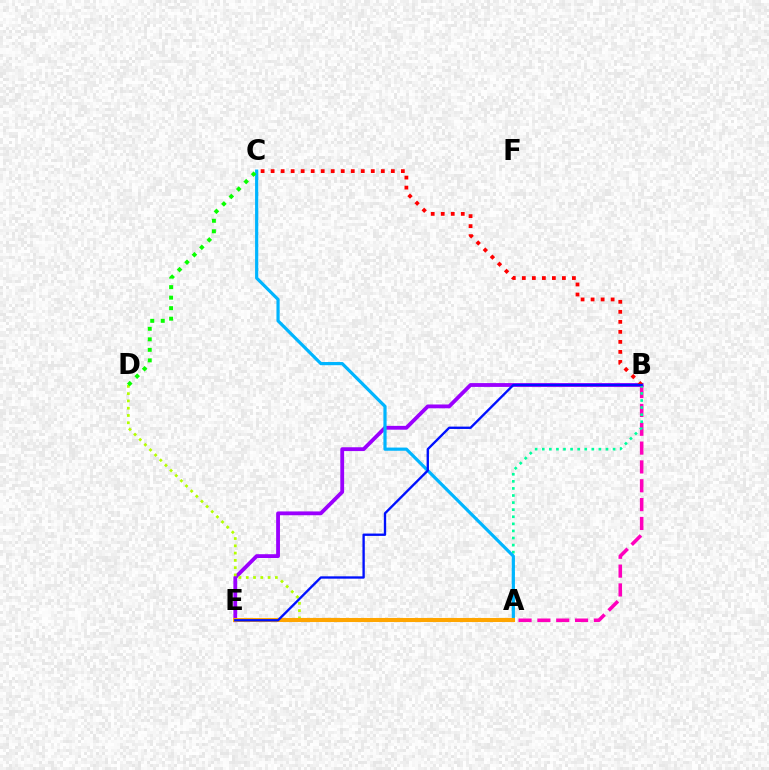{('A', 'B'): [{'color': '#ff00bd', 'line_style': 'dashed', 'thickness': 2.56}, {'color': '#00ff9d', 'line_style': 'dotted', 'thickness': 1.92}], ('B', 'E'): [{'color': '#9b00ff', 'line_style': 'solid', 'thickness': 2.75}, {'color': '#0010ff', 'line_style': 'solid', 'thickness': 1.69}], ('B', 'C'): [{'color': '#ff0000', 'line_style': 'dotted', 'thickness': 2.72}], ('A', 'C'): [{'color': '#00b5ff', 'line_style': 'solid', 'thickness': 2.3}], ('A', 'D'): [{'color': '#b3ff00', 'line_style': 'dotted', 'thickness': 1.98}], ('A', 'E'): [{'color': '#ffa500', 'line_style': 'solid', 'thickness': 2.93}], ('C', 'D'): [{'color': '#08ff00', 'line_style': 'dotted', 'thickness': 2.86}]}